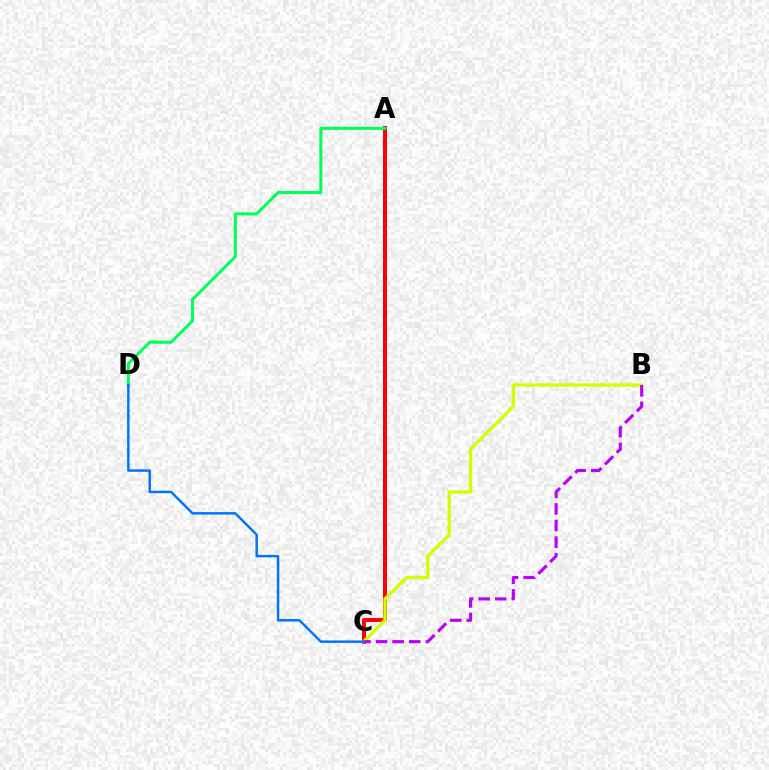{('A', 'C'): [{'color': '#ff0000', 'line_style': 'solid', 'thickness': 2.89}], ('B', 'C'): [{'color': '#d1ff00', 'line_style': 'solid', 'thickness': 2.36}, {'color': '#b900ff', 'line_style': 'dashed', 'thickness': 2.26}], ('A', 'D'): [{'color': '#00ff5c', 'line_style': 'solid', 'thickness': 2.2}], ('C', 'D'): [{'color': '#0074ff', 'line_style': 'solid', 'thickness': 1.78}]}